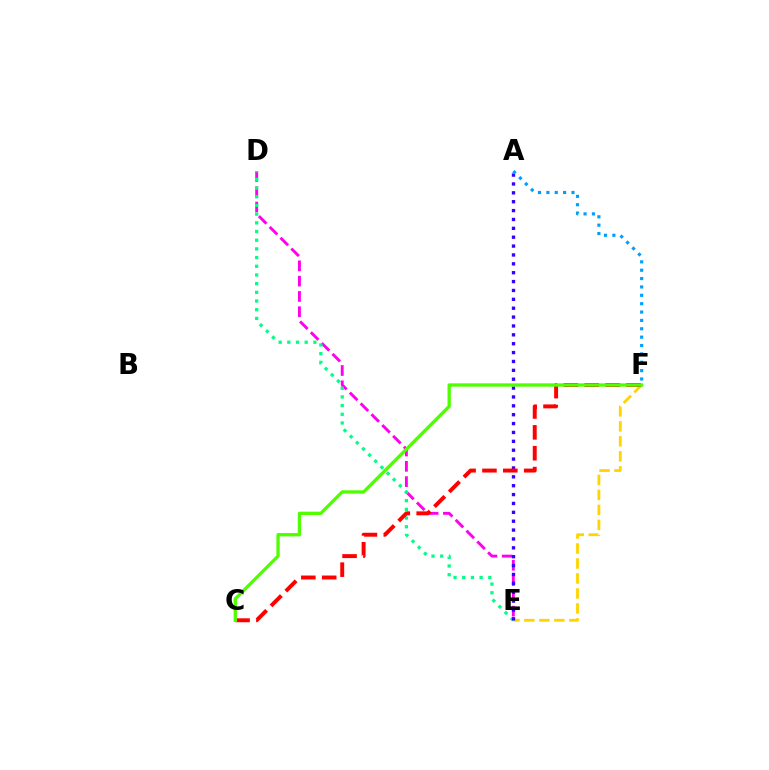{('D', 'E'): [{'color': '#ff00ed', 'line_style': 'dashed', 'thickness': 2.08}, {'color': '#00ff86', 'line_style': 'dotted', 'thickness': 2.36}], ('E', 'F'): [{'color': '#ffd500', 'line_style': 'dashed', 'thickness': 2.04}], ('A', 'E'): [{'color': '#3700ff', 'line_style': 'dotted', 'thickness': 2.41}], ('A', 'F'): [{'color': '#009eff', 'line_style': 'dotted', 'thickness': 2.27}], ('C', 'F'): [{'color': '#ff0000', 'line_style': 'dashed', 'thickness': 2.84}, {'color': '#4fff00', 'line_style': 'solid', 'thickness': 2.38}]}